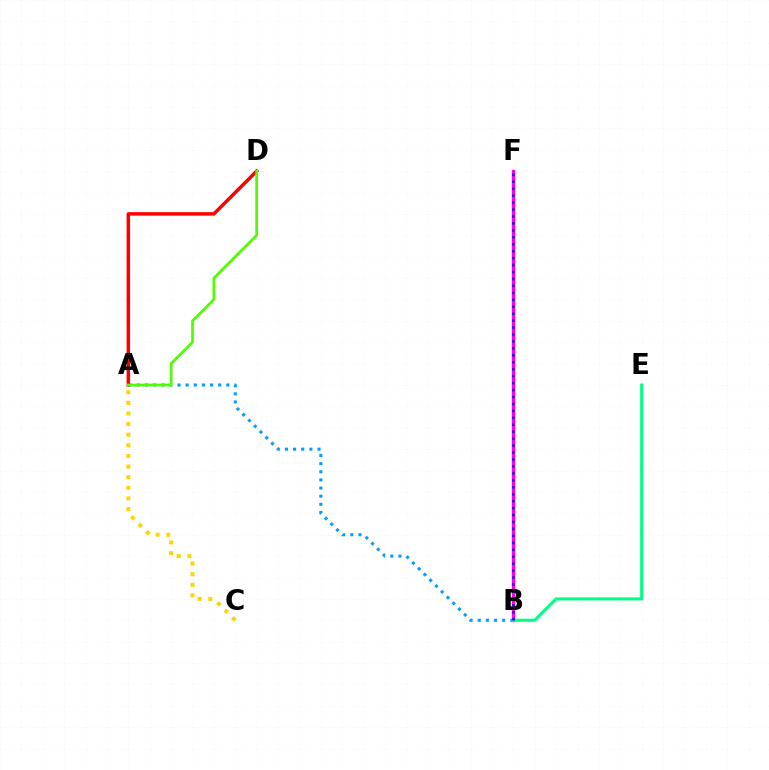{('B', 'F'): [{'color': '#ff00ed', 'line_style': 'solid', 'thickness': 2.46}, {'color': '#3700ff', 'line_style': 'dotted', 'thickness': 1.89}], ('A', 'B'): [{'color': '#009eff', 'line_style': 'dotted', 'thickness': 2.21}], ('A', 'C'): [{'color': '#ffd500', 'line_style': 'dotted', 'thickness': 2.88}], ('B', 'E'): [{'color': '#00ff86', 'line_style': 'solid', 'thickness': 2.21}], ('A', 'D'): [{'color': '#ff0000', 'line_style': 'solid', 'thickness': 2.51}, {'color': '#4fff00', 'line_style': 'solid', 'thickness': 1.99}]}